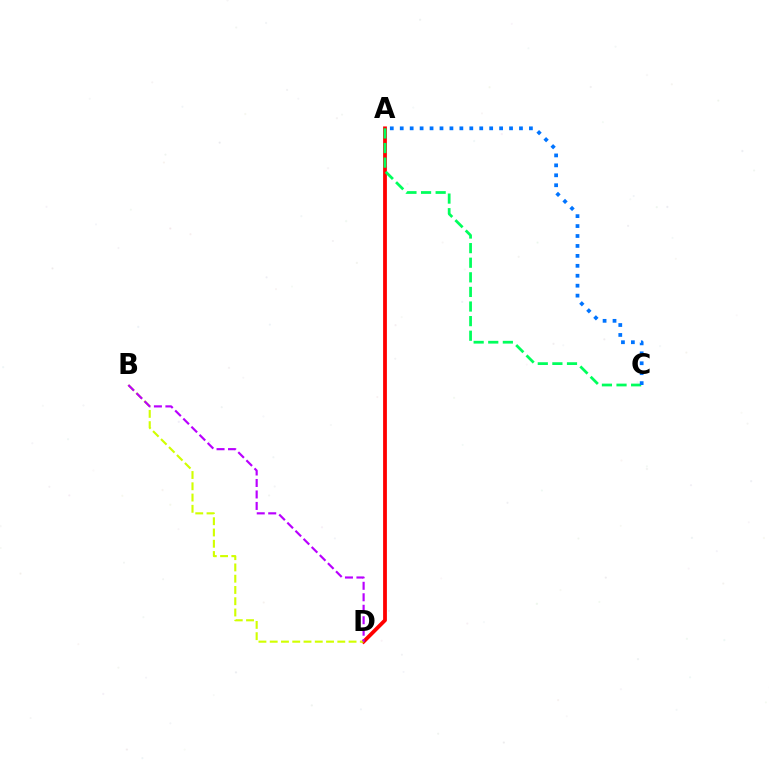{('A', 'D'): [{'color': '#ff0000', 'line_style': 'solid', 'thickness': 2.73}], ('A', 'C'): [{'color': '#00ff5c', 'line_style': 'dashed', 'thickness': 1.98}, {'color': '#0074ff', 'line_style': 'dotted', 'thickness': 2.7}], ('B', 'D'): [{'color': '#d1ff00', 'line_style': 'dashed', 'thickness': 1.53}, {'color': '#b900ff', 'line_style': 'dashed', 'thickness': 1.56}]}